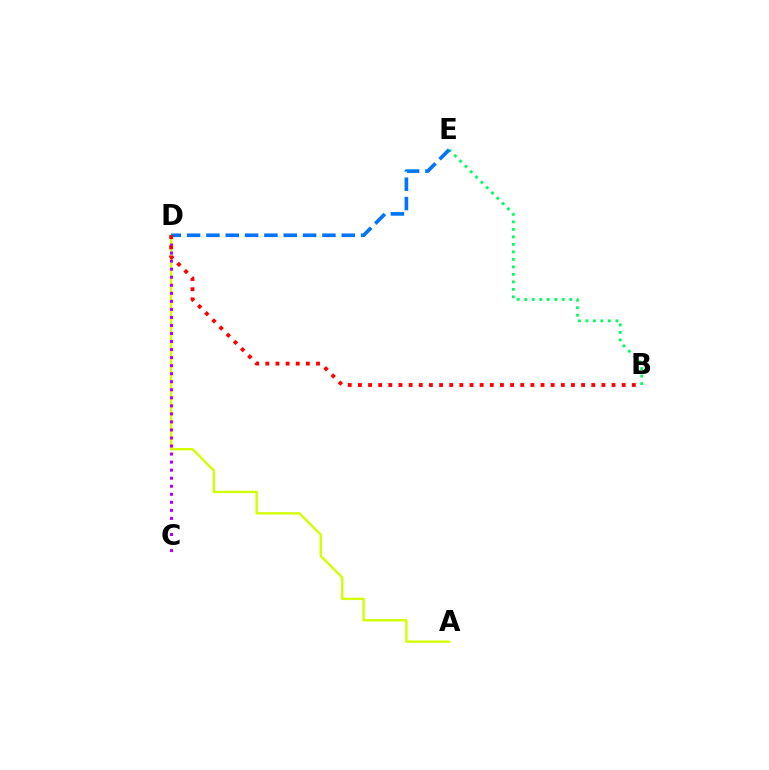{('B', 'E'): [{'color': '#00ff5c', 'line_style': 'dotted', 'thickness': 2.04}], ('A', 'D'): [{'color': '#d1ff00', 'line_style': 'solid', 'thickness': 1.7}], ('D', 'E'): [{'color': '#0074ff', 'line_style': 'dashed', 'thickness': 2.63}], ('C', 'D'): [{'color': '#b900ff', 'line_style': 'dotted', 'thickness': 2.18}], ('B', 'D'): [{'color': '#ff0000', 'line_style': 'dotted', 'thickness': 2.76}]}